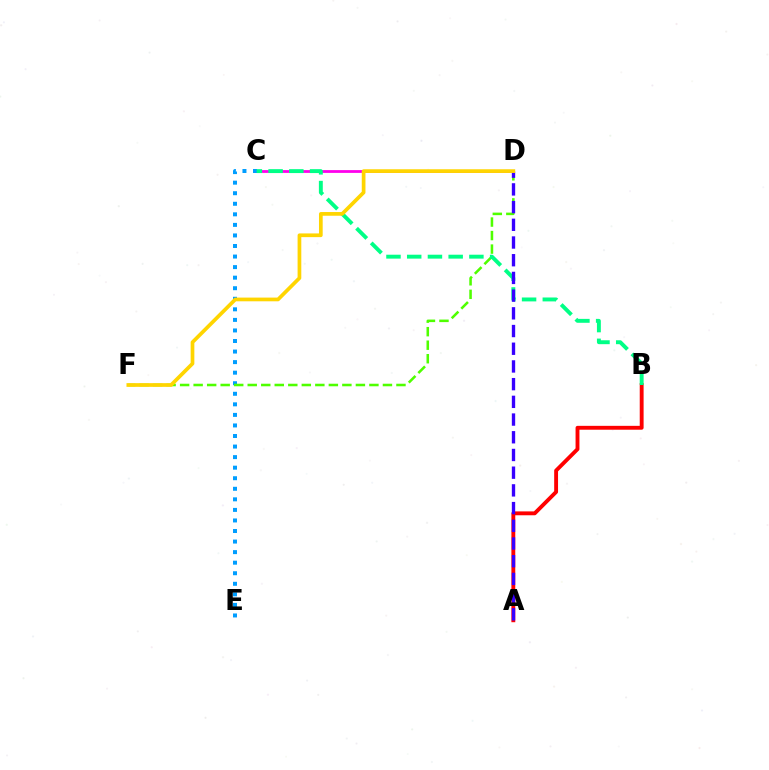{('C', 'D'): [{'color': '#ff00ed', 'line_style': 'solid', 'thickness': 2.0}], ('C', 'E'): [{'color': '#009eff', 'line_style': 'dotted', 'thickness': 2.87}], ('A', 'B'): [{'color': '#ff0000', 'line_style': 'solid', 'thickness': 2.79}], ('D', 'F'): [{'color': '#4fff00', 'line_style': 'dashed', 'thickness': 1.84}, {'color': '#ffd500', 'line_style': 'solid', 'thickness': 2.67}], ('B', 'C'): [{'color': '#00ff86', 'line_style': 'dashed', 'thickness': 2.82}], ('A', 'D'): [{'color': '#3700ff', 'line_style': 'dashed', 'thickness': 2.41}]}